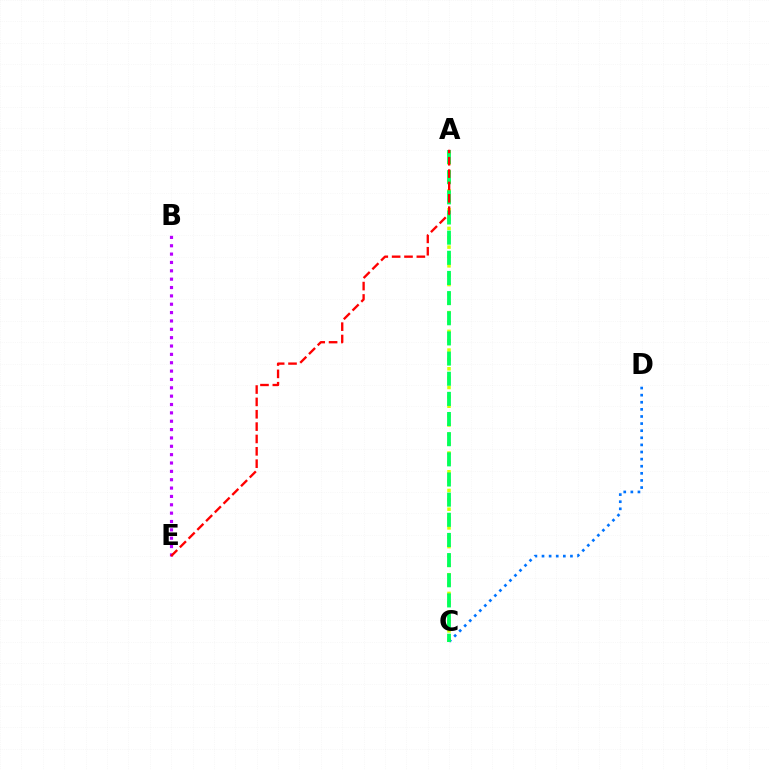{('A', 'C'): [{'color': '#d1ff00', 'line_style': 'dotted', 'thickness': 2.54}, {'color': '#00ff5c', 'line_style': 'dashed', 'thickness': 2.74}], ('C', 'D'): [{'color': '#0074ff', 'line_style': 'dotted', 'thickness': 1.93}], ('B', 'E'): [{'color': '#b900ff', 'line_style': 'dotted', 'thickness': 2.27}], ('A', 'E'): [{'color': '#ff0000', 'line_style': 'dashed', 'thickness': 1.68}]}